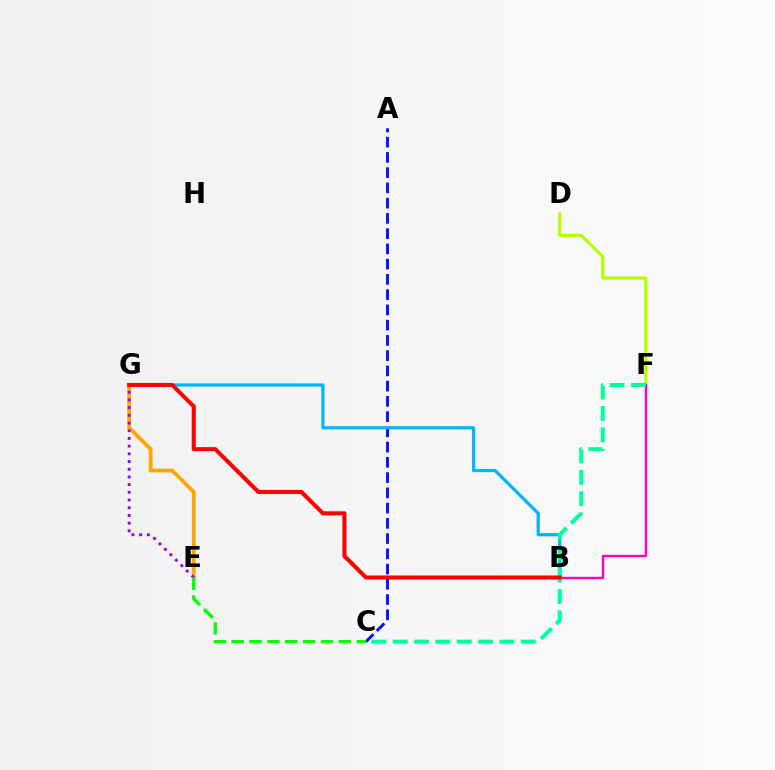{('E', 'G'): [{'color': '#ffa500', 'line_style': 'solid', 'thickness': 2.71}, {'color': '#9b00ff', 'line_style': 'dotted', 'thickness': 2.09}], ('D', 'F'): [{'color': '#b3ff00', 'line_style': 'solid', 'thickness': 2.26}], ('B', 'F'): [{'color': '#ff00bd', 'line_style': 'solid', 'thickness': 1.7}], ('A', 'C'): [{'color': '#0010ff', 'line_style': 'dashed', 'thickness': 2.07}], ('B', 'G'): [{'color': '#00b5ff', 'line_style': 'solid', 'thickness': 2.32}, {'color': '#ff0000', 'line_style': 'solid', 'thickness': 2.92}], ('C', 'F'): [{'color': '#00ff9d', 'line_style': 'dashed', 'thickness': 2.9}], ('C', 'E'): [{'color': '#08ff00', 'line_style': 'dashed', 'thickness': 2.43}]}